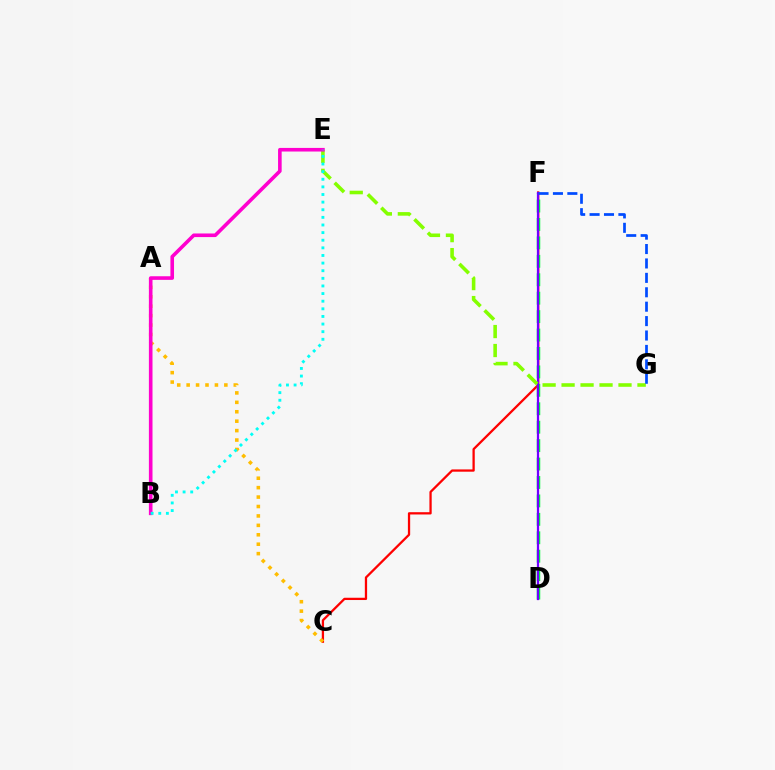{('C', 'F'): [{'color': '#ff0000', 'line_style': 'solid', 'thickness': 1.64}], ('A', 'C'): [{'color': '#ffbd00', 'line_style': 'dotted', 'thickness': 2.56}], ('D', 'F'): [{'color': '#00ff39', 'line_style': 'dashed', 'thickness': 2.5}, {'color': '#7200ff', 'line_style': 'solid', 'thickness': 1.62}], ('E', 'G'): [{'color': '#84ff00', 'line_style': 'dashed', 'thickness': 2.58}], ('B', 'E'): [{'color': '#ff00cf', 'line_style': 'solid', 'thickness': 2.6}, {'color': '#00fff6', 'line_style': 'dotted', 'thickness': 2.07}], ('F', 'G'): [{'color': '#004bff', 'line_style': 'dashed', 'thickness': 1.96}]}